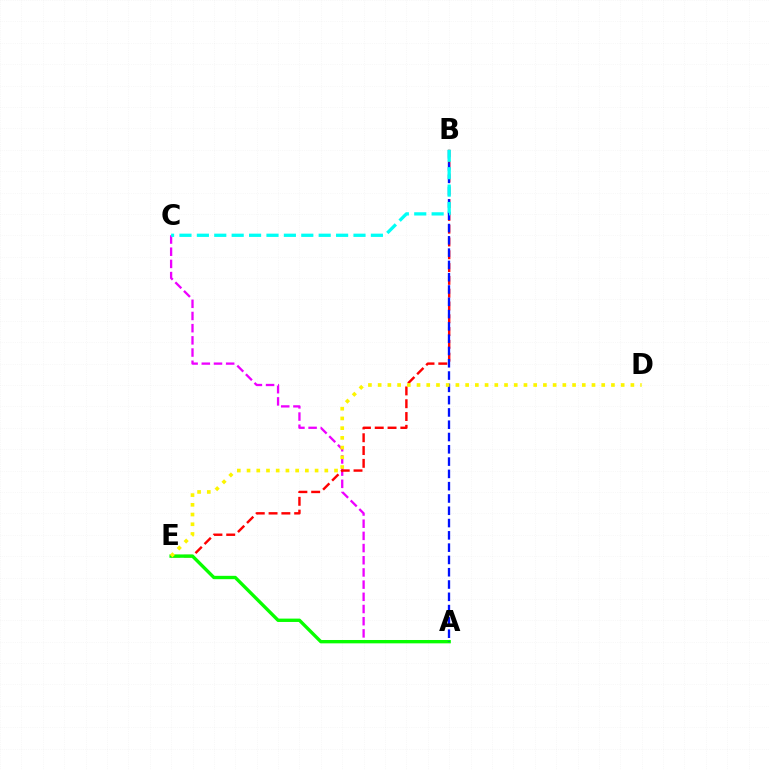{('A', 'C'): [{'color': '#ee00ff', 'line_style': 'dashed', 'thickness': 1.66}], ('B', 'E'): [{'color': '#ff0000', 'line_style': 'dashed', 'thickness': 1.74}], ('A', 'E'): [{'color': '#08ff00', 'line_style': 'solid', 'thickness': 2.41}], ('A', 'B'): [{'color': '#0010ff', 'line_style': 'dashed', 'thickness': 1.67}], ('B', 'C'): [{'color': '#00fff6', 'line_style': 'dashed', 'thickness': 2.36}], ('D', 'E'): [{'color': '#fcf500', 'line_style': 'dotted', 'thickness': 2.64}]}